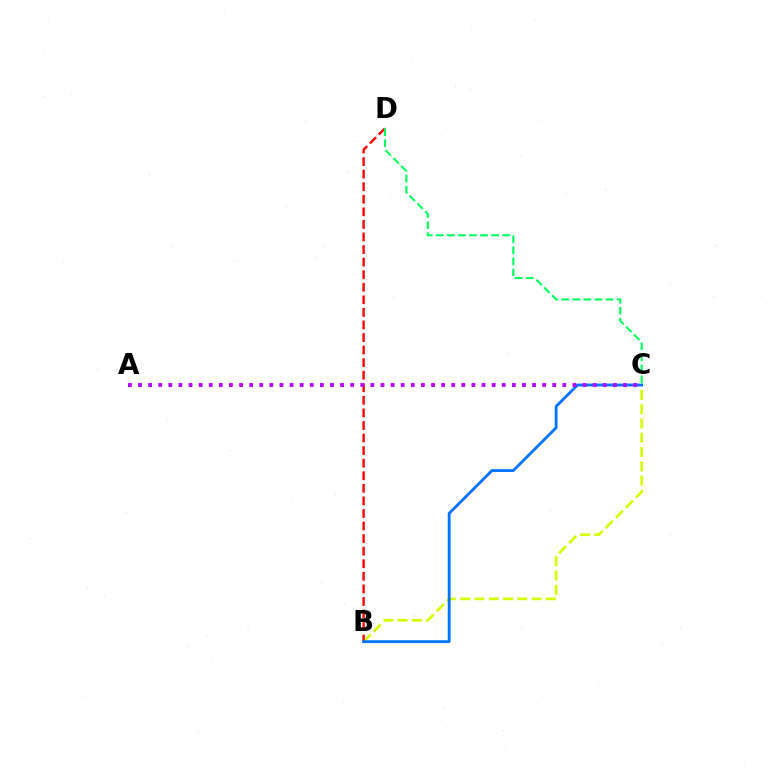{('B', 'C'): [{'color': '#d1ff00', 'line_style': 'dashed', 'thickness': 1.94}, {'color': '#0074ff', 'line_style': 'solid', 'thickness': 2.04}], ('B', 'D'): [{'color': '#ff0000', 'line_style': 'dashed', 'thickness': 1.71}], ('C', 'D'): [{'color': '#00ff5c', 'line_style': 'dashed', 'thickness': 1.5}], ('A', 'C'): [{'color': '#b900ff', 'line_style': 'dotted', 'thickness': 2.75}]}